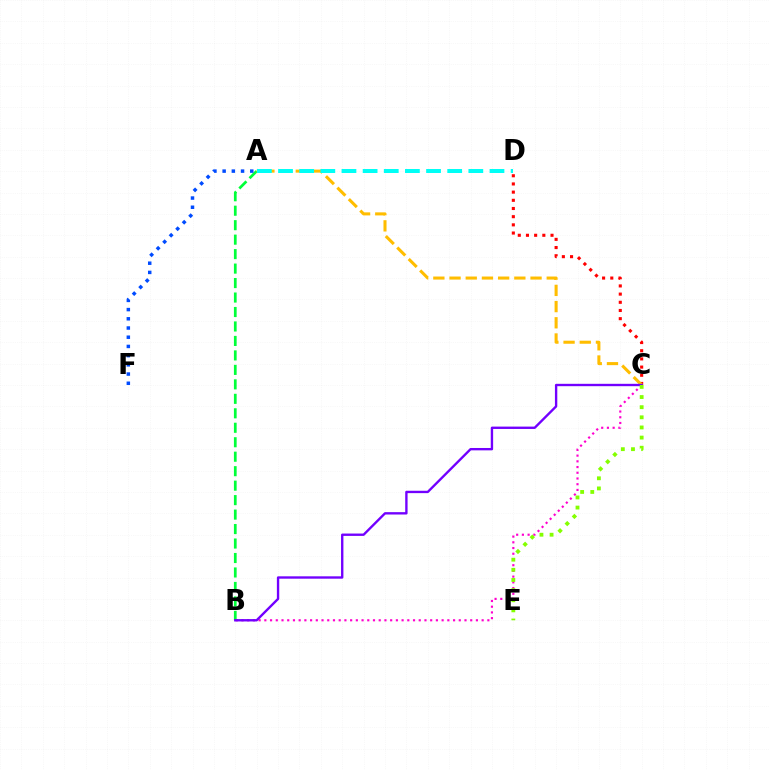{('B', 'C'): [{'color': '#ff00cf', 'line_style': 'dotted', 'thickness': 1.55}, {'color': '#7200ff', 'line_style': 'solid', 'thickness': 1.7}], ('A', 'B'): [{'color': '#00ff39', 'line_style': 'dashed', 'thickness': 1.97}], ('C', 'D'): [{'color': '#ff0000', 'line_style': 'dotted', 'thickness': 2.22}], ('A', 'C'): [{'color': '#ffbd00', 'line_style': 'dashed', 'thickness': 2.2}], ('C', 'E'): [{'color': '#84ff00', 'line_style': 'dotted', 'thickness': 2.75}], ('A', 'D'): [{'color': '#00fff6', 'line_style': 'dashed', 'thickness': 2.87}], ('A', 'F'): [{'color': '#004bff', 'line_style': 'dotted', 'thickness': 2.5}]}